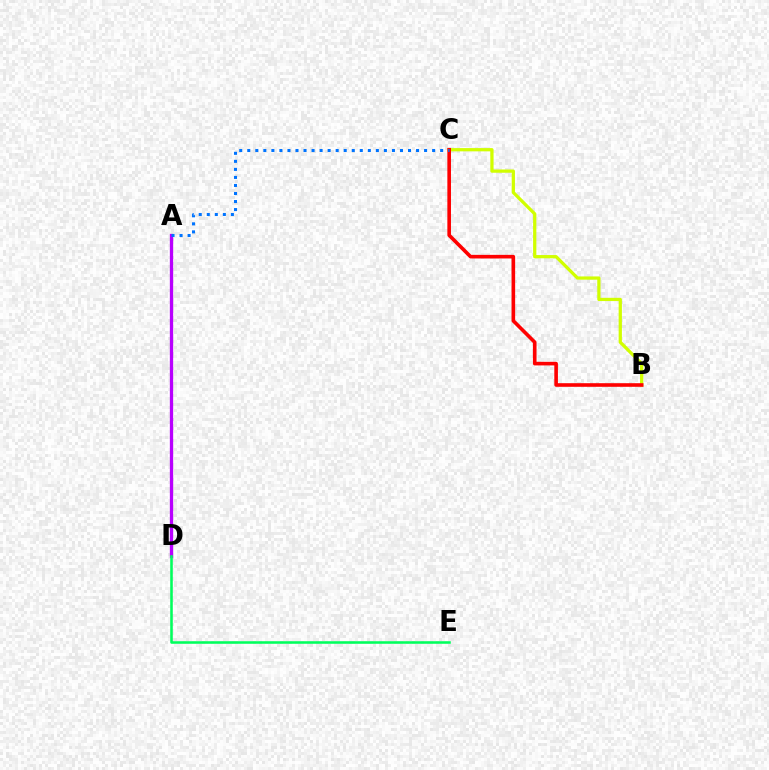{('A', 'D'): [{'color': '#b900ff', 'line_style': 'solid', 'thickness': 2.38}], ('D', 'E'): [{'color': '#00ff5c', 'line_style': 'solid', 'thickness': 1.85}], ('B', 'C'): [{'color': '#d1ff00', 'line_style': 'solid', 'thickness': 2.34}, {'color': '#ff0000', 'line_style': 'solid', 'thickness': 2.6}], ('A', 'C'): [{'color': '#0074ff', 'line_style': 'dotted', 'thickness': 2.18}]}